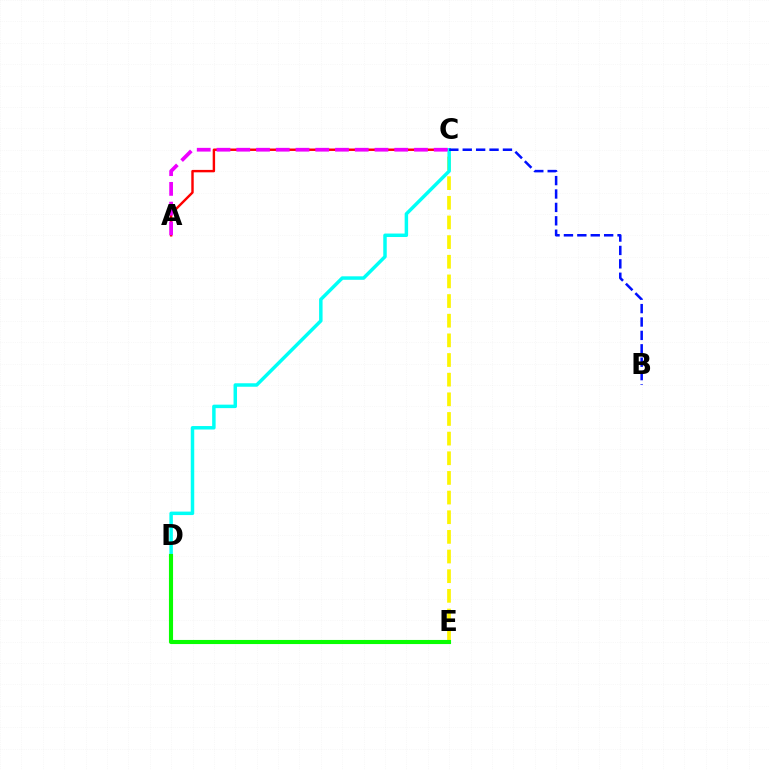{('A', 'C'): [{'color': '#ff0000', 'line_style': 'solid', 'thickness': 1.74}, {'color': '#ee00ff', 'line_style': 'dashed', 'thickness': 2.68}], ('C', 'E'): [{'color': '#fcf500', 'line_style': 'dashed', 'thickness': 2.67}], ('C', 'D'): [{'color': '#00fff6', 'line_style': 'solid', 'thickness': 2.5}], ('D', 'E'): [{'color': '#08ff00', 'line_style': 'solid', 'thickness': 2.96}], ('B', 'C'): [{'color': '#0010ff', 'line_style': 'dashed', 'thickness': 1.82}]}